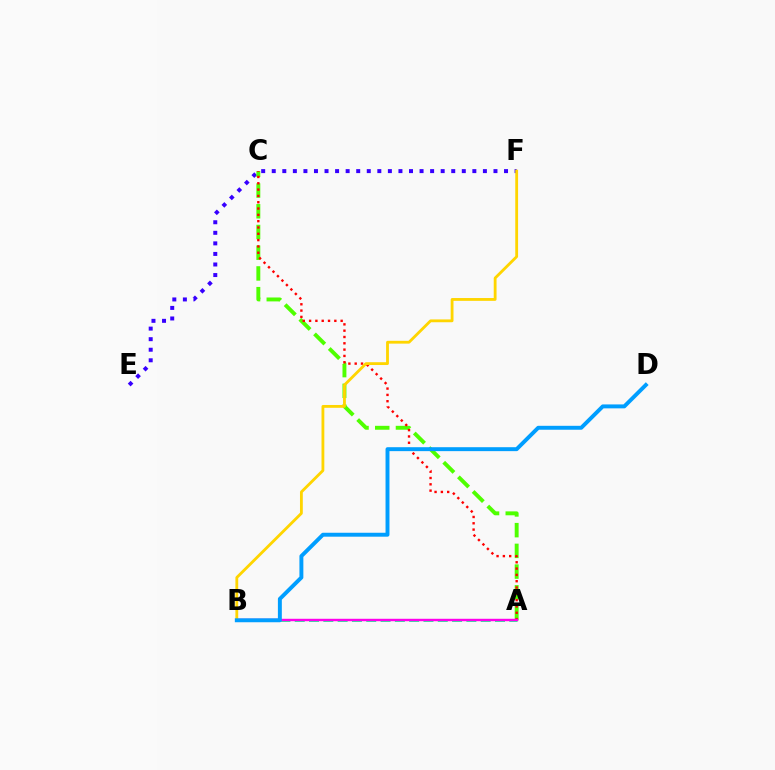{('E', 'F'): [{'color': '#3700ff', 'line_style': 'dotted', 'thickness': 2.87}], ('A', 'C'): [{'color': '#4fff00', 'line_style': 'dashed', 'thickness': 2.82}, {'color': '#ff0000', 'line_style': 'dotted', 'thickness': 1.72}], ('A', 'B'): [{'color': '#00ff86', 'line_style': 'dashed', 'thickness': 1.94}, {'color': '#ff00ed', 'line_style': 'solid', 'thickness': 1.75}], ('B', 'F'): [{'color': '#ffd500', 'line_style': 'solid', 'thickness': 2.03}], ('B', 'D'): [{'color': '#009eff', 'line_style': 'solid', 'thickness': 2.83}]}